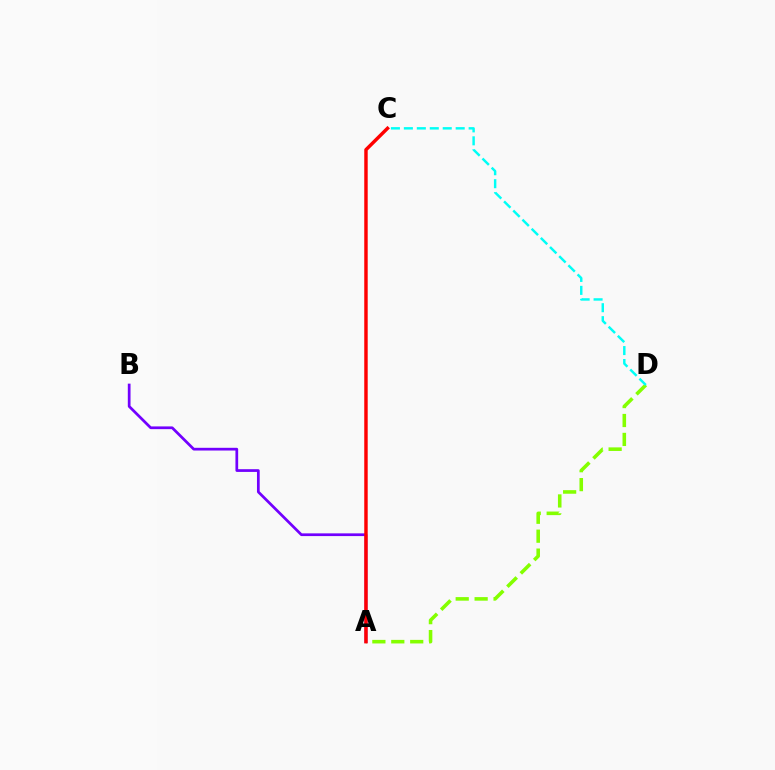{('A', 'D'): [{'color': '#84ff00', 'line_style': 'dashed', 'thickness': 2.57}], ('A', 'B'): [{'color': '#7200ff', 'line_style': 'solid', 'thickness': 1.96}], ('A', 'C'): [{'color': '#ff0000', 'line_style': 'solid', 'thickness': 2.48}], ('C', 'D'): [{'color': '#00fff6', 'line_style': 'dashed', 'thickness': 1.76}]}